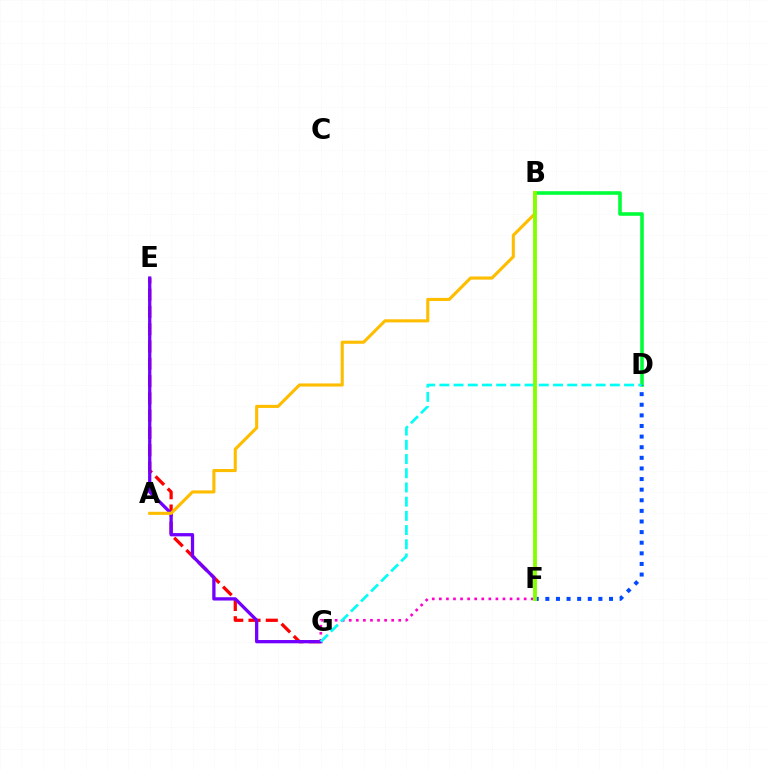{('B', 'D'): [{'color': '#00ff39', 'line_style': 'solid', 'thickness': 2.58}], ('E', 'G'): [{'color': '#ff0000', 'line_style': 'dashed', 'thickness': 2.35}, {'color': '#7200ff', 'line_style': 'solid', 'thickness': 2.36}], ('A', 'B'): [{'color': '#ffbd00', 'line_style': 'solid', 'thickness': 2.23}], ('D', 'F'): [{'color': '#004bff', 'line_style': 'dotted', 'thickness': 2.88}], ('F', 'G'): [{'color': '#ff00cf', 'line_style': 'dotted', 'thickness': 1.92}], ('D', 'G'): [{'color': '#00fff6', 'line_style': 'dashed', 'thickness': 1.93}], ('B', 'F'): [{'color': '#84ff00', 'line_style': 'solid', 'thickness': 2.78}]}